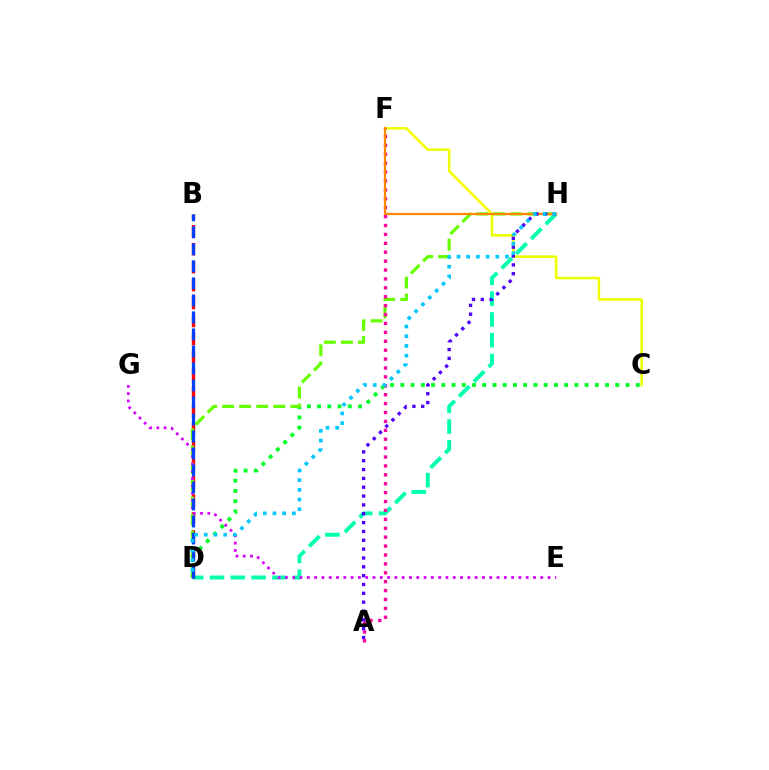{('C', 'D'): [{'color': '#00ff27', 'line_style': 'dotted', 'thickness': 2.78}], ('D', 'H'): [{'color': '#00ffaf', 'line_style': 'dashed', 'thickness': 2.83}, {'color': '#66ff00', 'line_style': 'dashed', 'thickness': 2.31}, {'color': '#00c7ff', 'line_style': 'dotted', 'thickness': 2.63}], ('B', 'D'): [{'color': '#ff0000', 'line_style': 'dashed', 'thickness': 2.44}, {'color': '#003fff', 'line_style': 'dashed', 'thickness': 2.31}], ('C', 'F'): [{'color': '#eeff00', 'line_style': 'solid', 'thickness': 1.84}], ('A', 'F'): [{'color': '#ff00a0', 'line_style': 'dotted', 'thickness': 2.42}], ('F', 'H'): [{'color': '#ff8800', 'line_style': 'solid', 'thickness': 1.62}], ('A', 'H'): [{'color': '#4f00ff', 'line_style': 'dotted', 'thickness': 2.4}], ('E', 'G'): [{'color': '#d600ff', 'line_style': 'dotted', 'thickness': 1.98}]}